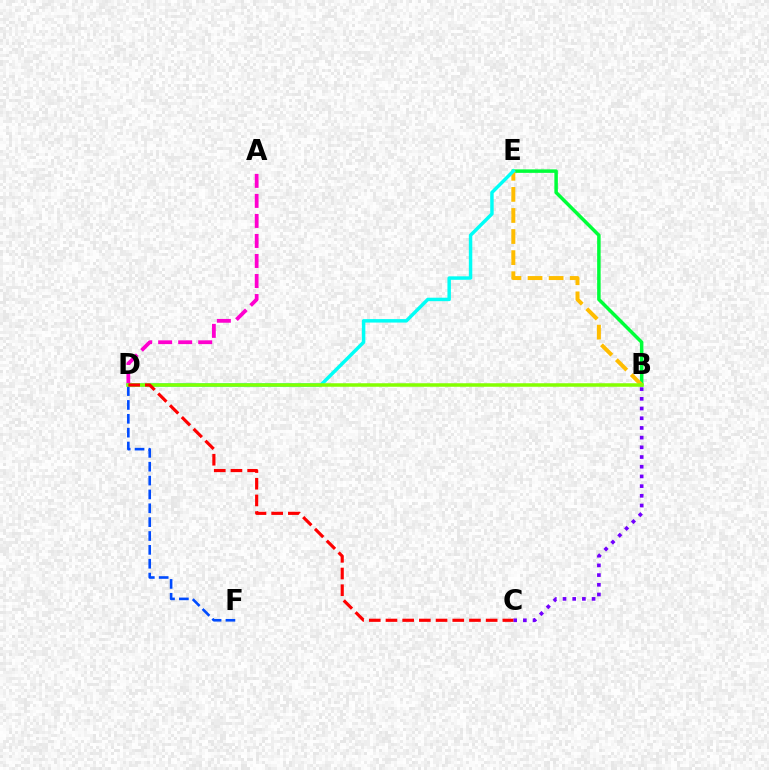{('A', 'D'): [{'color': '#ff00cf', 'line_style': 'dashed', 'thickness': 2.72}], ('B', 'E'): [{'color': '#00ff39', 'line_style': 'solid', 'thickness': 2.52}, {'color': '#ffbd00', 'line_style': 'dashed', 'thickness': 2.86}], ('D', 'E'): [{'color': '#00fff6', 'line_style': 'solid', 'thickness': 2.49}], ('D', 'F'): [{'color': '#004bff', 'line_style': 'dashed', 'thickness': 1.88}], ('B', 'C'): [{'color': '#7200ff', 'line_style': 'dotted', 'thickness': 2.64}], ('B', 'D'): [{'color': '#84ff00', 'line_style': 'solid', 'thickness': 2.53}], ('C', 'D'): [{'color': '#ff0000', 'line_style': 'dashed', 'thickness': 2.27}]}